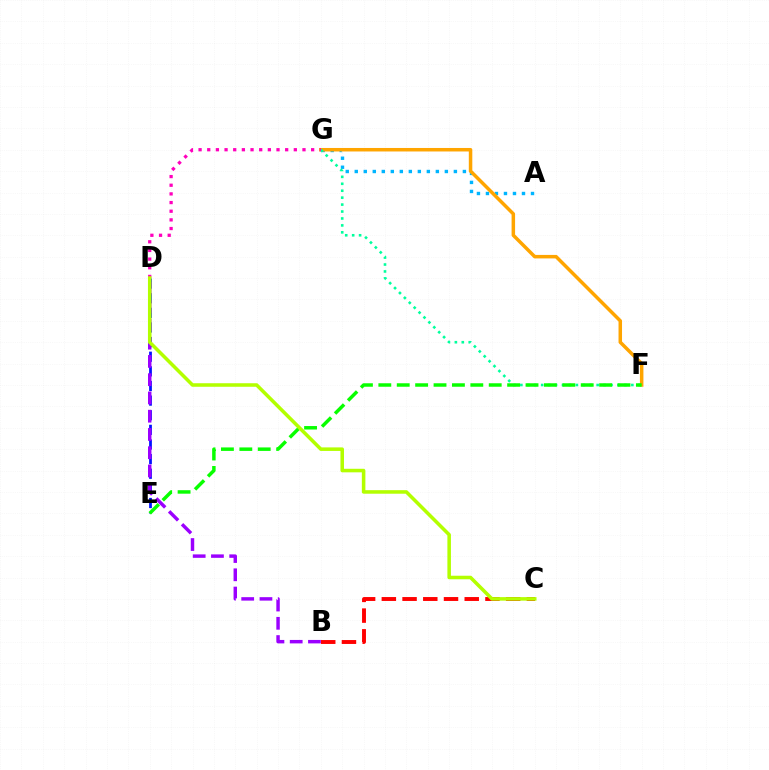{('D', 'E'): [{'color': '#0010ff', 'line_style': 'dashed', 'thickness': 1.99}], ('B', 'D'): [{'color': '#9b00ff', 'line_style': 'dashed', 'thickness': 2.48}], ('B', 'C'): [{'color': '#ff0000', 'line_style': 'dashed', 'thickness': 2.82}], ('A', 'G'): [{'color': '#00b5ff', 'line_style': 'dotted', 'thickness': 2.45}], ('F', 'G'): [{'color': '#ffa500', 'line_style': 'solid', 'thickness': 2.52}, {'color': '#00ff9d', 'line_style': 'dotted', 'thickness': 1.88}], ('E', 'F'): [{'color': '#08ff00', 'line_style': 'dashed', 'thickness': 2.5}], ('D', 'G'): [{'color': '#ff00bd', 'line_style': 'dotted', 'thickness': 2.35}], ('C', 'D'): [{'color': '#b3ff00', 'line_style': 'solid', 'thickness': 2.55}]}